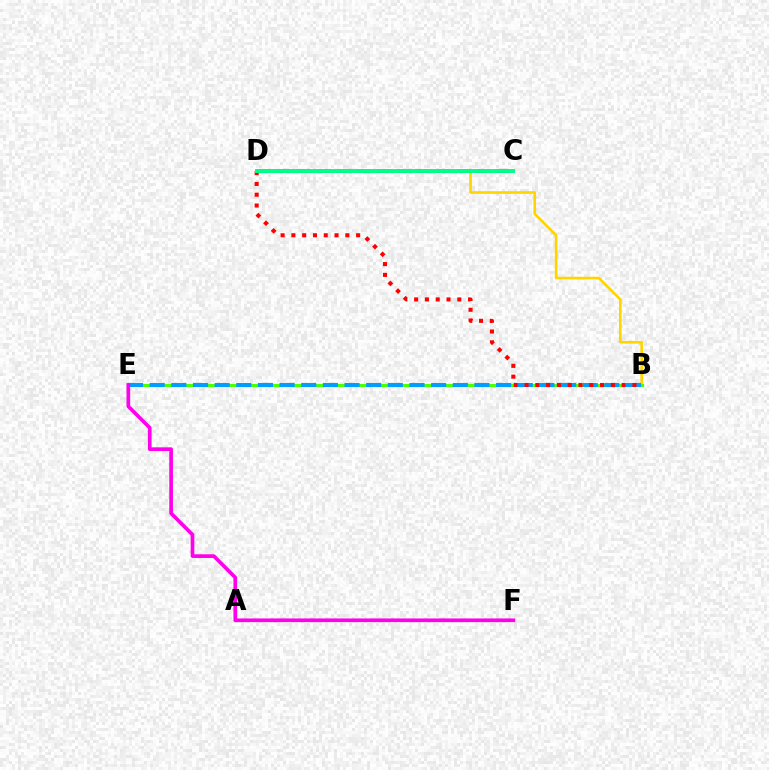{('B', 'D'): [{'color': '#ffd500', 'line_style': 'solid', 'thickness': 1.9}, {'color': '#ff0000', 'line_style': 'dotted', 'thickness': 2.93}], ('B', 'E'): [{'color': '#4fff00', 'line_style': 'solid', 'thickness': 2.19}, {'color': '#009eff', 'line_style': 'dashed', 'thickness': 2.94}], ('E', 'F'): [{'color': '#ff00ed', 'line_style': 'solid', 'thickness': 2.65}], ('C', 'D'): [{'color': '#3700ff', 'line_style': 'dashed', 'thickness': 2.71}, {'color': '#00ff86', 'line_style': 'solid', 'thickness': 2.83}]}